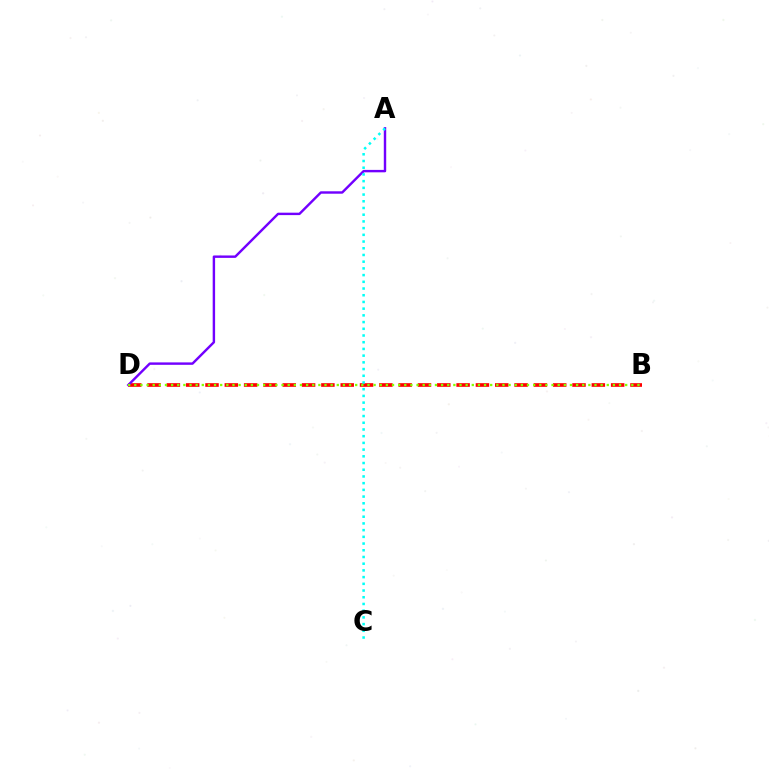{('B', 'D'): [{'color': '#ff0000', 'line_style': 'dashed', 'thickness': 2.62}, {'color': '#84ff00', 'line_style': 'dotted', 'thickness': 1.67}], ('A', 'D'): [{'color': '#7200ff', 'line_style': 'solid', 'thickness': 1.74}], ('A', 'C'): [{'color': '#00fff6', 'line_style': 'dotted', 'thickness': 1.82}]}